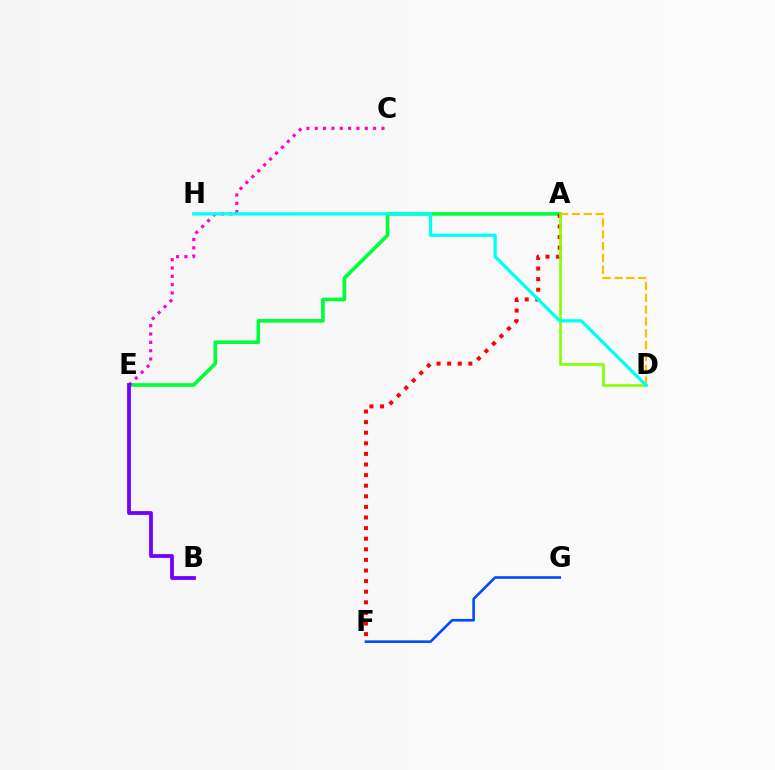{('A', 'E'): [{'color': '#00ff39', 'line_style': 'solid', 'thickness': 2.6}], ('C', 'E'): [{'color': '#ff00cf', 'line_style': 'dotted', 'thickness': 2.26}], ('A', 'D'): [{'color': '#ffbd00', 'line_style': 'dashed', 'thickness': 1.61}, {'color': '#84ff00', 'line_style': 'solid', 'thickness': 1.9}], ('F', 'G'): [{'color': '#004bff', 'line_style': 'solid', 'thickness': 1.88}], ('A', 'F'): [{'color': '#ff0000', 'line_style': 'dotted', 'thickness': 2.88}], ('B', 'E'): [{'color': '#7200ff', 'line_style': 'solid', 'thickness': 2.72}], ('D', 'H'): [{'color': '#00fff6', 'line_style': 'solid', 'thickness': 2.35}]}